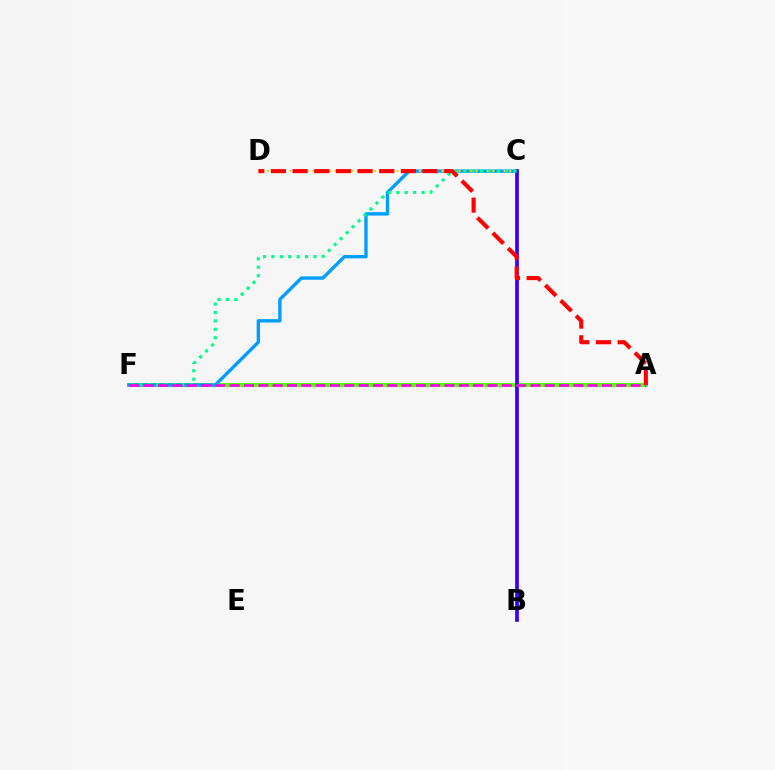{('A', 'F'): [{'color': '#4fff00', 'line_style': 'solid', 'thickness': 2.82}, {'color': '#ff00ed', 'line_style': 'dashed', 'thickness': 1.95}], ('C', 'F'): [{'color': '#009eff', 'line_style': 'solid', 'thickness': 2.42}, {'color': '#00ff86', 'line_style': 'dotted', 'thickness': 2.28}], ('C', 'D'): [{'color': '#ffd500', 'line_style': 'dotted', 'thickness': 1.53}], ('B', 'C'): [{'color': '#3700ff', 'line_style': 'solid', 'thickness': 2.67}], ('A', 'D'): [{'color': '#ff0000', 'line_style': 'dashed', 'thickness': 2.94}]}